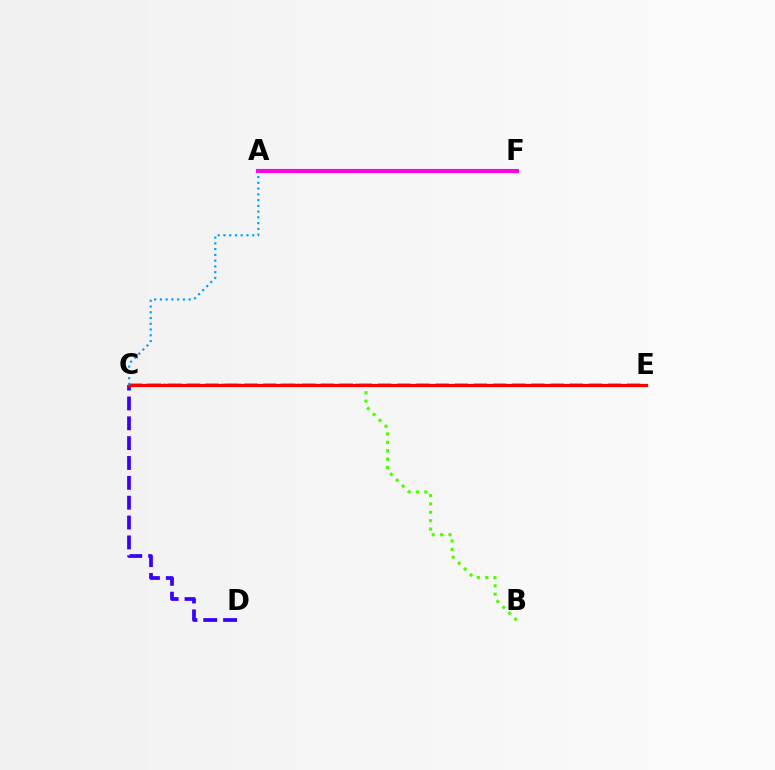{('A', 'F'): [{'color': '#ffd500', 'line_style': 'solid', 'thickness': 1.84}, {'color': '#ff00ed', 'line_style': 'solid', 'thickness': 2.95}], ('B', 'C'): [{'color': '#4fff00', 'line_style': 'dotted', 'thickness': 2.27}], ('C', 'E'): [{'color': '#00ff86', 'line_style': 'dashed', 'thickness': 2.6}, {'color': '#ff0000', 'line_style': 'solid', 'thickness': 2.3}], ('C', 'D'): [{'color': '#3700ff', 'line_style': 'dashed', 'thickness': 2.7}], ('A', 'C'): [{'color': '#009eff', 'line_style': 'dotted', 'thickness': 1.56}]}